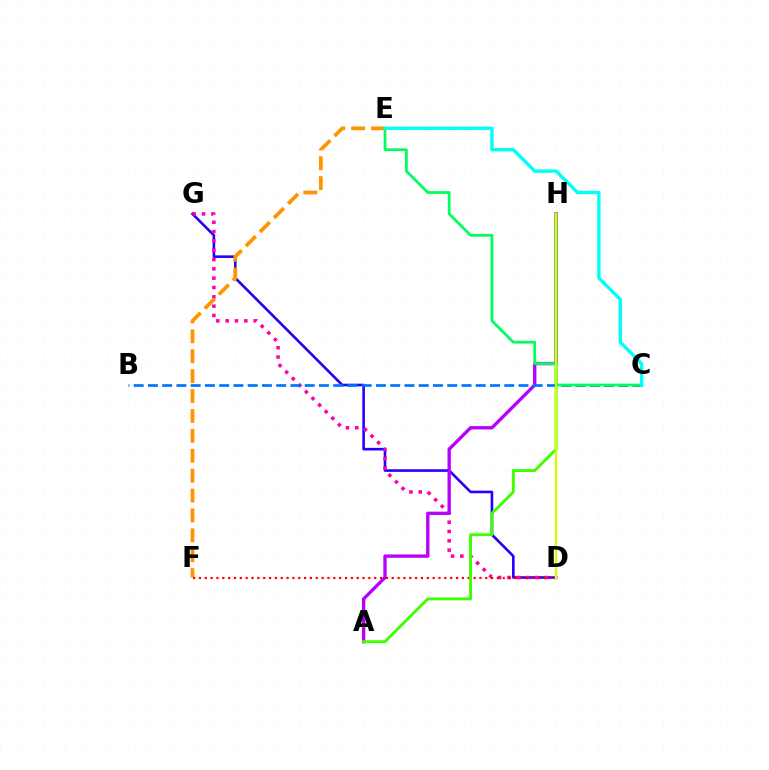{('D', 'G'): [{'color': '#2500ff', 'line_style': 'solid', 'thickness': 1.88}, {'color': '#ff00ac', 'line_style': 'dotted', 'thickness': 2.53}], ('E', 'F'): [{'color': '#ff9400', 'line_style': 'dashed', 'thickness': 2.7}], ('A', 'H'): [{'color': '#b900ff', 'line_style': 'solid', 'thickness': 2.4}, {'color': '#3dff00', 'line_style': 'solid', 'thickness': 2.06}], ('D', 'F'): [{'color': '#ff0000', 'line_style': 'dotted', 'thickness': 1.59}], ('B', 'C'): [{'color': '#0074ff', 'line_style': 'dashed', 'thickness': 1.94}], ('C', 'E'): [{'color': '#00ff5c', 'line_style': 'solid', 'thickness': 1.98}, {'color': '#00fff6', 'line_style': 'solid', 'thickness': 2.43}], ('D', 'H'): [{'color': '#d1ff00', 'line_style': 'solid', 'thickness': 1.64}]}